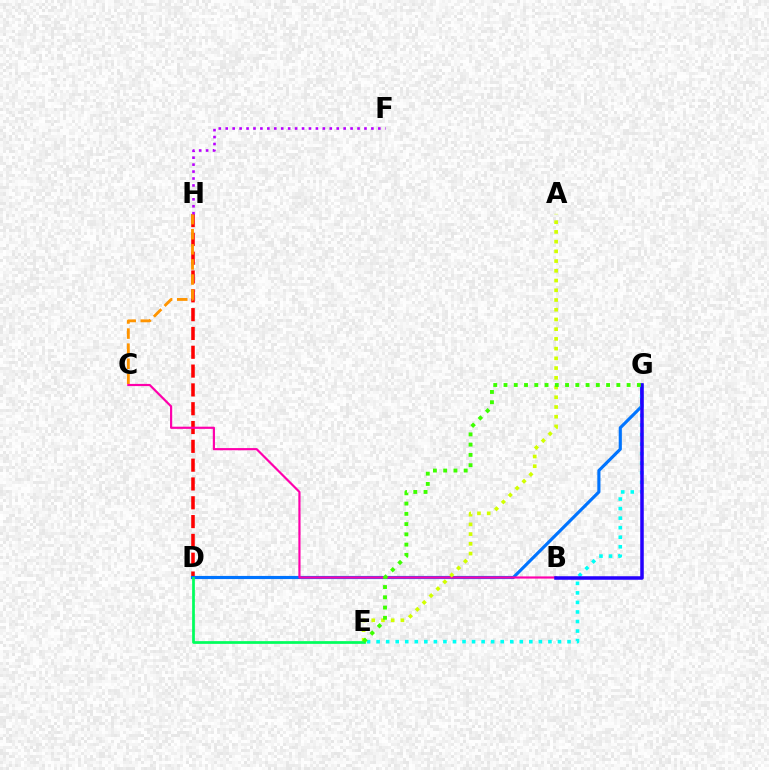{('D', 'H'): [{'color': '#ff0000', 'line_style': 'dashed', 'thickness': 2.56}], ('D', 'G'): [{'color': '#0074ff', 'line_style': 'solid', 'thickness': 2.26}], ('C', 'H'): [{'color': '#ff9400', 'line_style': 'dashed', 'thickness': 2.05}], ('B', 'C'): [{'color': '#ff00ac', 'line_style': 'solid', 'thickness': 1.57}], ('E', 'G'): [{'color': '#00fff6', 'line_style': 'dotted', 'thickness': 2.59}, {'color': '#3dff00', 'line_style': 'dotted', 'thickness': 2.79}], ('F', 'H'): [{'color': '#b900ff', 'line_style': 'dotted', 'thickness': 1.88}], ('A', 'E'): [{'color': '#d1ff00', 'line_style': 'dotted', 'thickness': 2.64}], ('D', 'E'): [{'color': '#00ff5c', 'line_style': 'solid', 'thickness': 1.96}], ('B', 'G'): [{'color': '#2500ff', 'line_style': 'solid', 'thickness': 2.53}]}